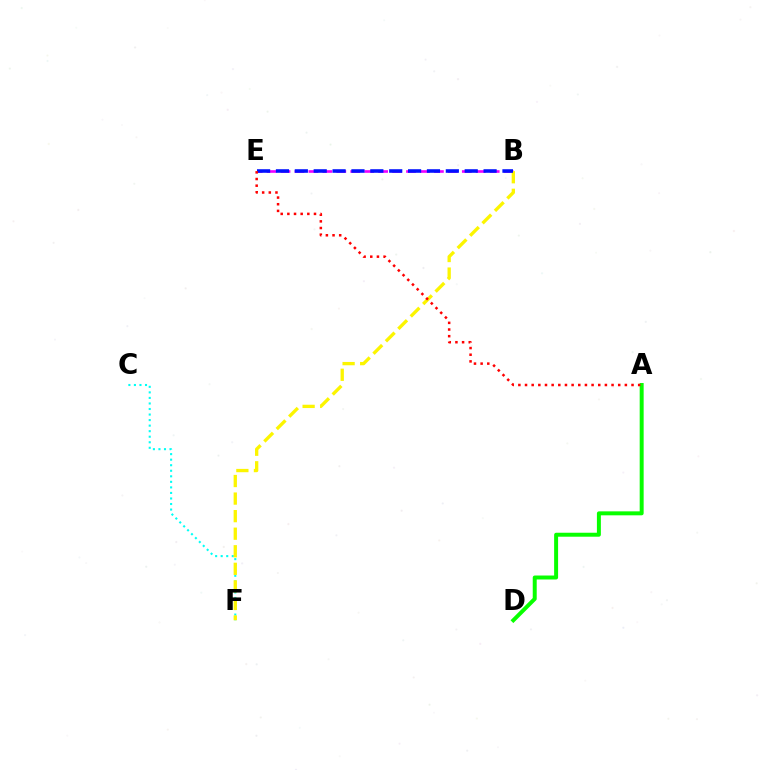{('B', 'E'): [{'color': '#ee00ff', 'line_style': 'dashed', 'thickness': 1.89}, {'color': '#0010ff', 'line_style': 'dashed', 'thickness': 2.56}], ('C', 'F'): [{'color': '#00fff6', 'line_style': 'dotted', 'thickness': 1.51}], ('A', 'D'): [{'color': '#08ff00', 'line_style': 'solid', 'thickness': 2.86}], ('B', 'F'): [{'color': '#fcf500', 'line_style': 'dashed', 'thickness': 2.39}], ('A', 'E'): [{'color': '#ff0000', 'line_style': 'dotted', 'thickness': 1.81}]}